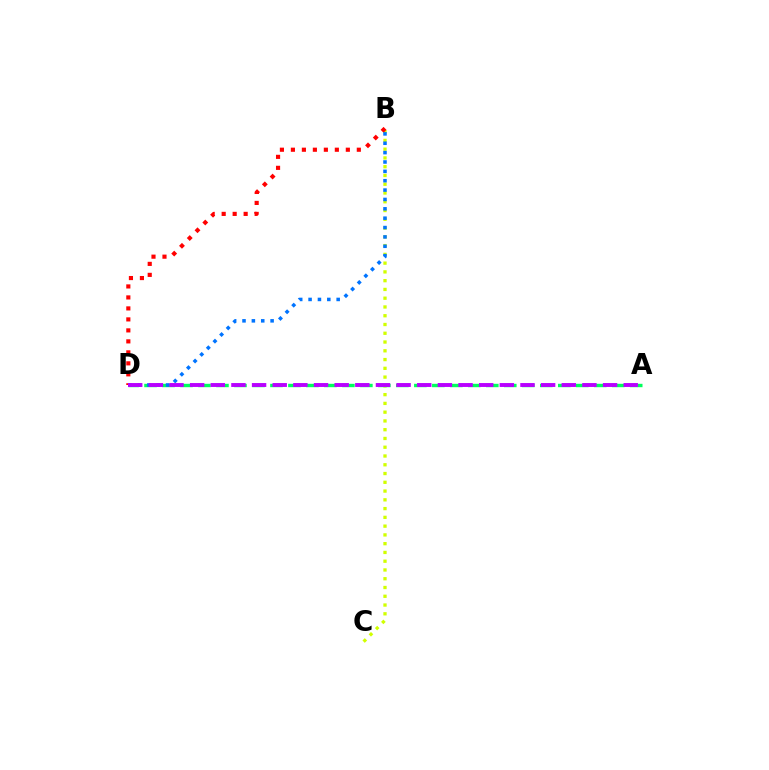{('B', 'C'): [{'color': '#d1ff00', 'line_style': 'dotted', 'thickness': 2.38}], ('B', 'D'): [{'color': '#ff0000', 'line_style': 'dotted', 'thickness': 2.99}, {'color': '#0074ff', 'line_style': 'dotted', 'thickness': 2.54}], ('A', 'D'): [{'color': '#00ff5c', 'line_style': 'dashed', 'thickness': 2.44}, {'color': '#b900ff', 'line_style': 'dashed', 'thickness': 2.8}]}